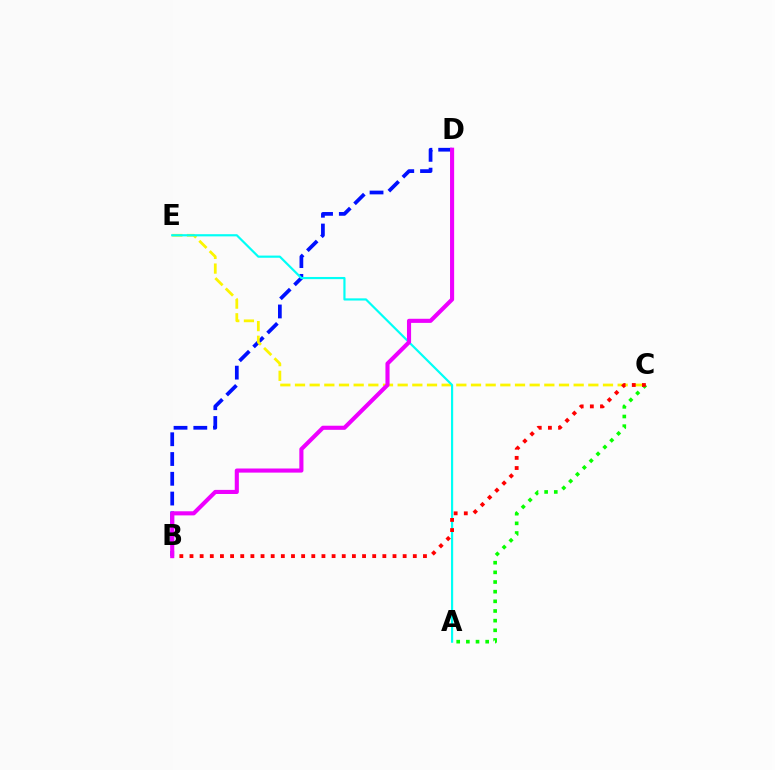{('B', 'D'): [{'color': '#0010ff', 'line_style': 'dashed', 'thickness': 2.69}, {'color': '#ee00ff', 'line_style': 'solid', 'thickness': 2.96}], ('A', 'C'): [{'color': '#08ff00', 'line_style': 'dotted', 'thickness': 2.62}], ('C', 'E'): [{'color': '#fcf500', 'line_style': 'dashed', 'thickness': 1.99}], ('A', 'E'): [{'color': '#00fff6', 'line_style': 'solid', 'thickness': 1.57}], ('B', 'C'): [{'color': '#ff0000', 'line_style': 'dotted', 'thickness': 2.76}]}